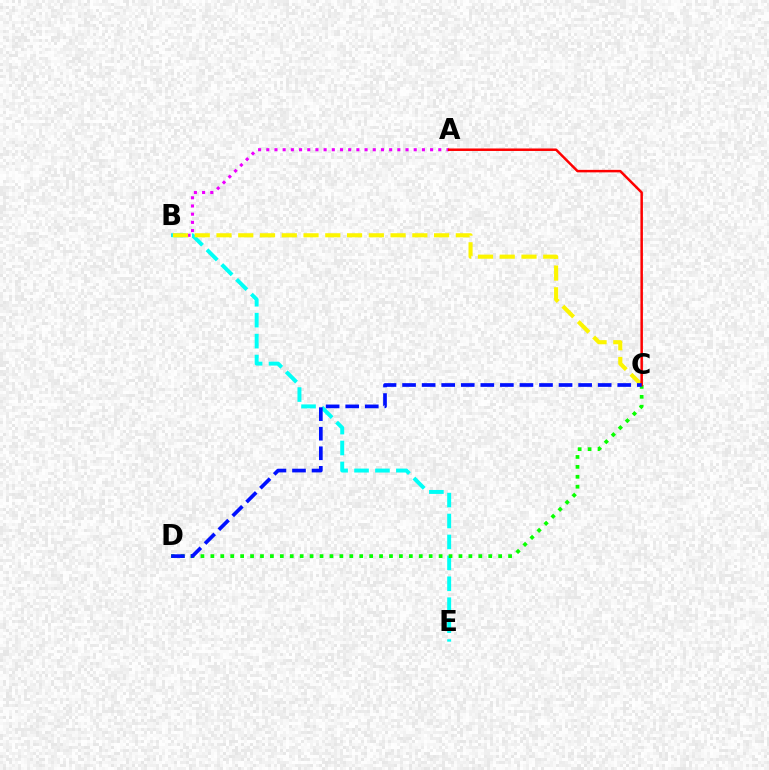{('A', 'B'): [{'color': '#ee00ff', 'line_style': 'dotted', 'thickness': 2.23}], ('B', 'E'): [{'color': '#00fff6', 'line_style': 'dashed', 'thickness': 2.84}], ('B', 'C'): [{'color': '#fcf500', 'line_style': 'dashed', 'thickness': 2.96}], ('C', 'D'): [{'color': '#08ff00', 'line_style': 'dotted', 'thickness': 2.7}, {'color': '#0010ff', 'line_style': 'dashed', 'thickness': 2.66}], ('A', 'C'): [{'color': '#ff0000', 'line_style': 'solid', 'thickness': 1.8}]}